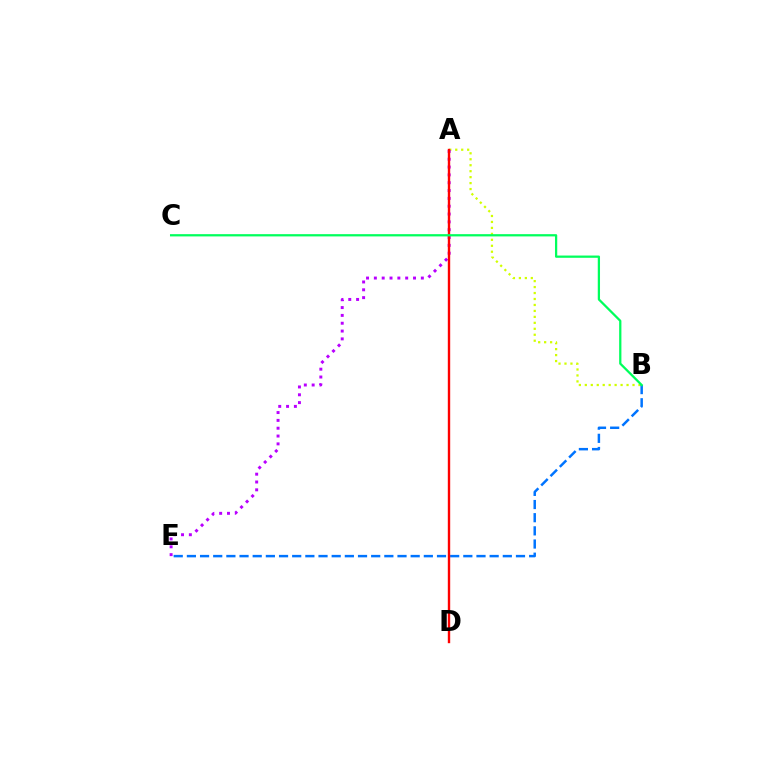{('A', 'B'): [{'color': '#d1ff00', 'line_style': 'dotted', 'thickness': 1.62}], ('B', 'E'): [{'color': '#0074ff', 'line_style': 'dashed', 'thickness': 1.79}], ('A', 'E'): [{'color': '#b900ff', 'line_style': 'dotted', 'thickness': 2.13}], ('A', 'D'): [{'color': '#ff0000', 'line_style': 'solid', 'thickness': 1.72}], ('B', 'C'): [{'color': '#00ff5c', 'line_style': 'solid', 'thickness': 1.62}]}